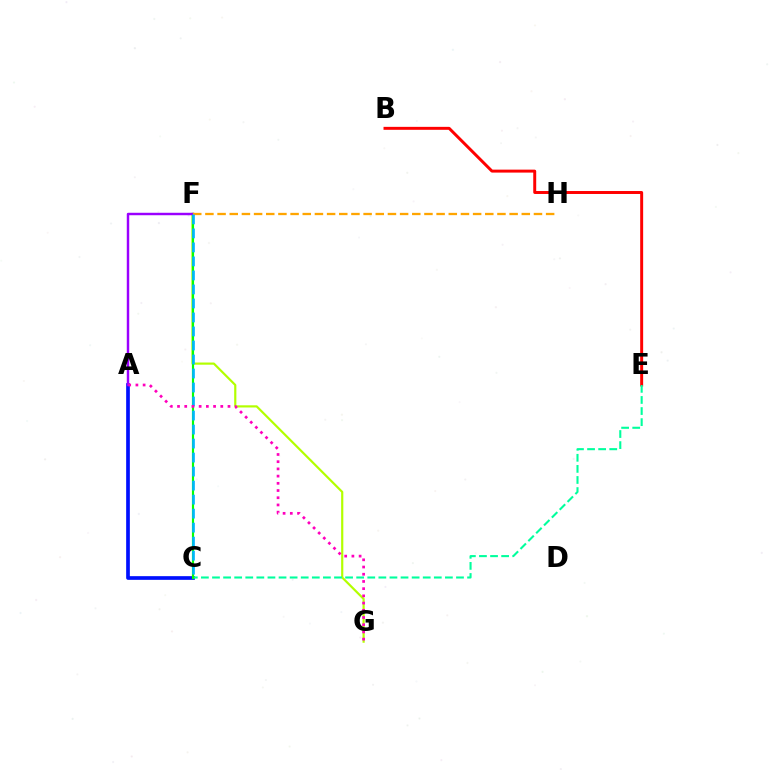{('F', 'G'): [{'color': '#b3ff00', 'line_style': 'solid', 'thickness': 1.57}], ('A', 'C'): [{'color': '#0010ff', 'line_style': 'solid', 'thickness': 2.66}], ('B', 'E'): [{'color': '#ff0000', 'line_style': 'solid', 'thickness': 2.13}], ('C', 'E'): [{'color': '#00ff9d', 'line_style': 'dashed', 'thickness': 1.51}], ('C', 'F'): [{'color': '#08ff00', 'line_style': 'solid', 'thickness': 1.56}, {'color': '#00b5ff', 'line_style': 'dashed', 'thickness': 1.9}], ('A', 'F'): [{'color': '#9b00ff', 'line_style': 'solid', 'thickness': 1.77}], ('F', 'H'): [{'color': '#ffa500', 'line_style': 'dashed', 'thickness': 1.65}], ('A', 'G'): [{'color': '#ff00bd', 'line_style': 'dotted', 'thickness': 1.96}]}